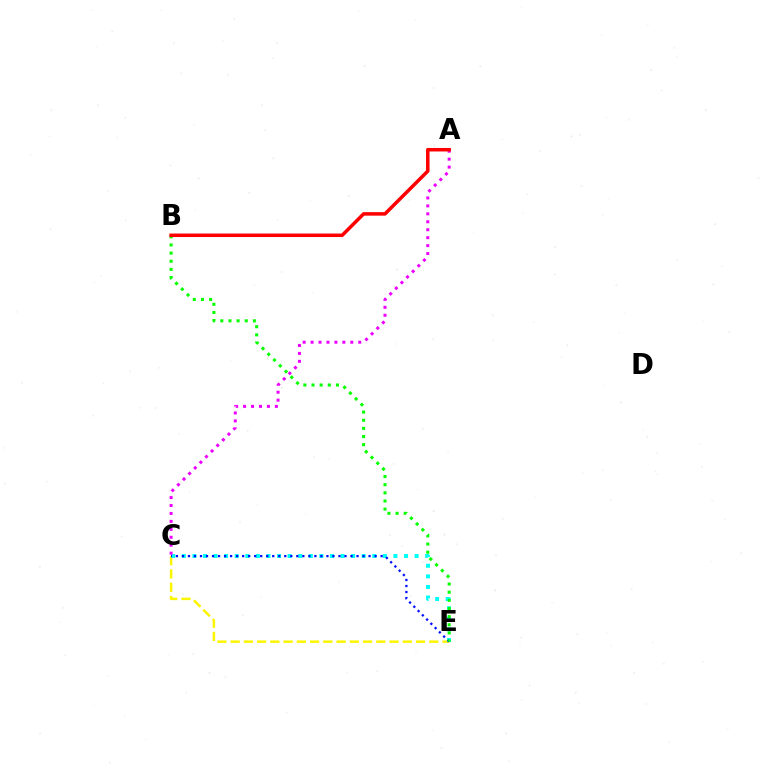{('C', 'E'): [{'color': '#fcf500', 'line_style': 'dashed', 'thickness': 1.8}, {'color': '#00fff6', 'line_style': 'dotted', 'thickness': 2.87}, {'color': '#0010ff', 'line_style': 'dotted', 'thickness': 1.64}], ('B', 'E'): [{'color': '#08ff00', 'line_style': 'dotted', 'thickness': 2.21}], ('A', 'C'): [{'color': '#ee00ff', 'line_style': 'dotted', 'thickness': 2.16}], ('A', 'B'): [{'color': '#ff0000', 'line_style': 'solid', 'thickness': 2.53}]}